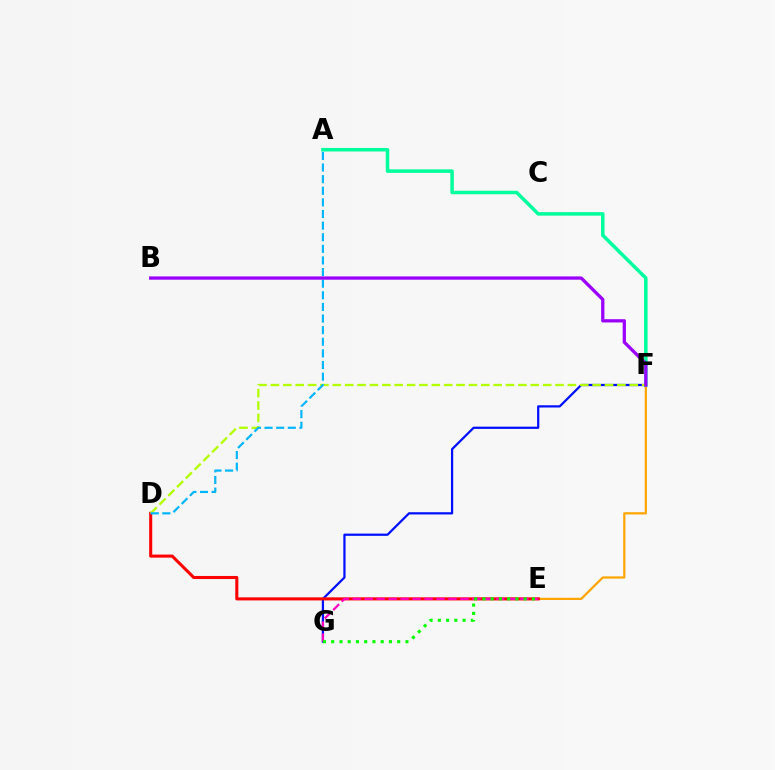{('E', 'F'): [{'color': '#ffa500', 'line_style': 'solid', 'thickness': 1.61}], ('F', 'G'): [{'color': '#0010ff', 'line_style': 'solid', 'thickness': 1.61}], ('D', 'E'): [{'color': '#ff0000', 'line_style': 'solid', 'thickness': 2.21}], ('A', 'F'): [{'color': '#00ff9d', 'line_style': 'solid', 'thickness': 2.53}], ('D', 'F'): [{'color': '#b3ff00', 'line_style': 'dashed', 'thickness': 1.68}], ('E', 'G'): [{'color': '#ff00bd', 'line_style': 'dashed', 'thickness': 1.63}, {'color': '#08ff00', 'line_style': 'dotted', 'thickness': 2.24}], ('A', 'D'): [{'color': '#00b5ff', 'line_style': 'dashed', 'thickness': 1.58}], ('B', 'F'): [{'color': '#9b00ff', 'line_style': 'solid', 'thickness': 2.36}]}